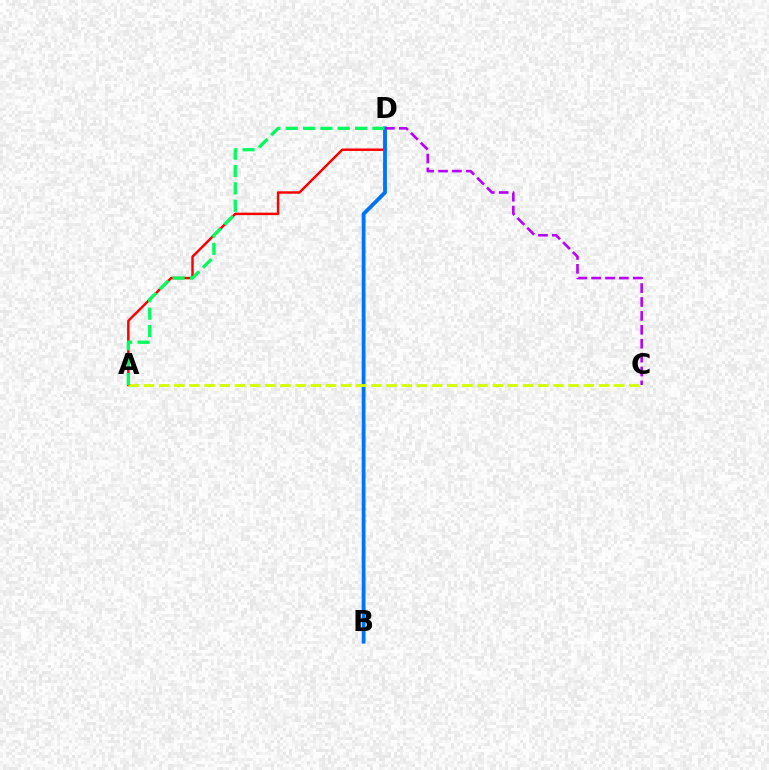{('A', 'D'): [{'color': '#ff0000', 'line_style': 'solid', 'thickness': 1.77}, {'color': '#00ff5c', 'line_style': 'dashed', 'thickness': 2.35}], ('B', 'D'): [{'color': '#0074ff', 'line_style': 'solid', 'thickness': 2.75}], ('C', 'D'): [{'color': '#b900ff', 'line_style': 'dashed', 'thickness': 1.89}], ('A', 'C'): [{'color': '#d1ff00', 'line_style': 'dashed', 'thickness': 2.06}]}